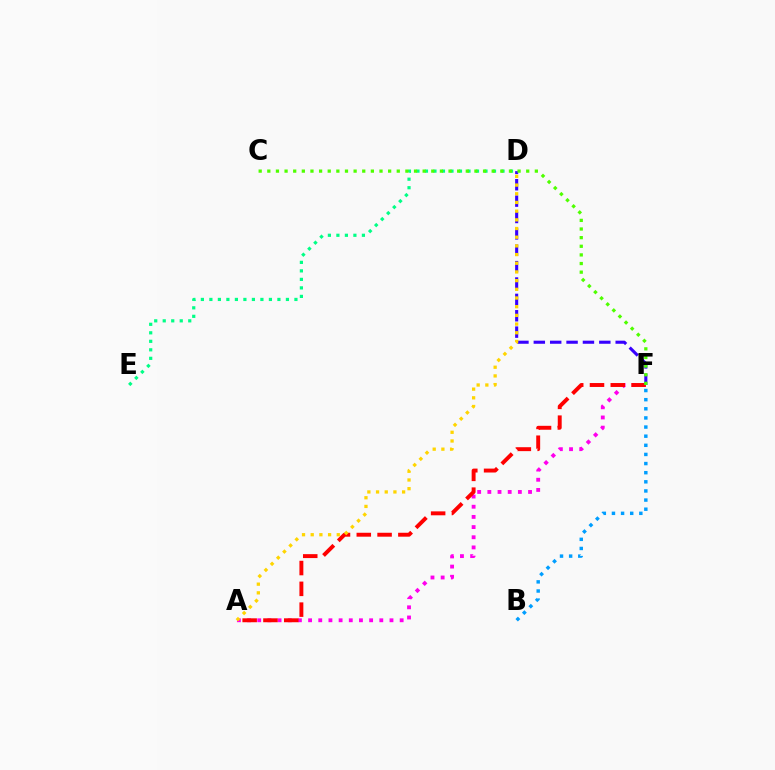{('D', 'E'): [{'color': '#00ff86', 'line_style': 'dotted', 'thickness': 2.31}], ('A', 'F'): [{'color': '#ff00ed', 'line_style': 'dotted', 'thickness': 2.76}, {'color': '#ff0000', 'line_style': 'dashed', 'thickness': 2.82}], ('D', 'F'): [{'color': '#3700ff', 'line_style': 'dashed', 'thickness': 2.22}], ('A', 'D'): [{'color': '#ffd500', 'line_style': 'dotted', 'thickness': 2.36}], ('C', 'F'): [{'color': '#4fff00', 'line_style': 'dotted', 'thickness': 2.34}], ('B', 'F'): [{'color': '#009eff', 'line_style': 'dotted', 'thickness': 2.48}]}